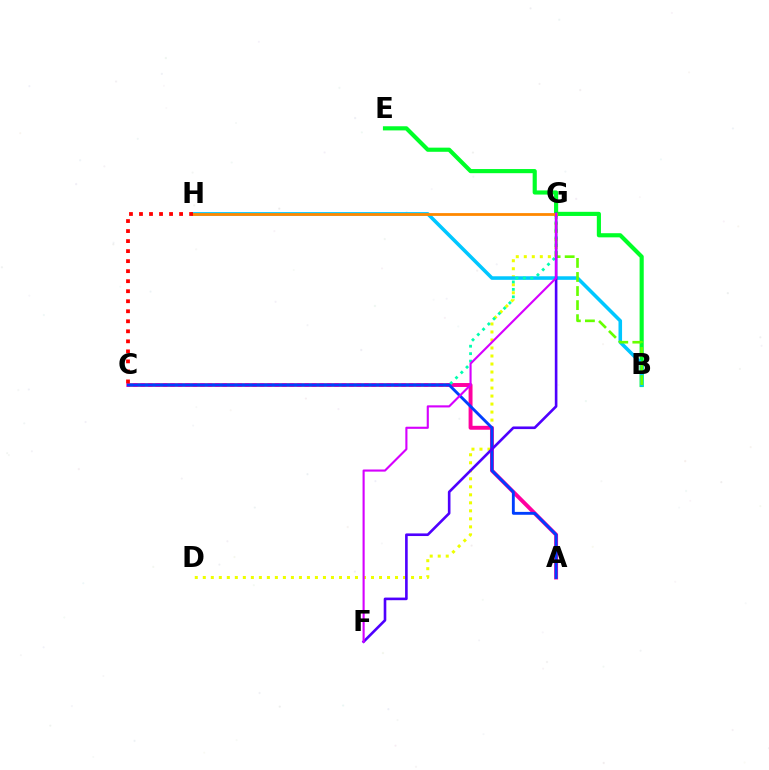{('B', 'E'): [{'color': '#00ff27', 'line_style': 'solid', 'thickness': 2.98}], ('D', 'G'): [{'color': '#eeff00', 'line_style': 'dotted', 'thickness': 2.18}], ('B', 'H'): [{'color': '#00c7ff', 'line_style': 'solid', 'thickness': 2.57}], ('A', 'C'): [{'color': '#ff00a0', 'line_style': 'solid', 'thickness': 2.82}, {'color': '#003fff', 'line_style': 'solid', 'thickness': 2.07}], ('C', 'G'): [{'color': '#00ffaf', 'line_style': 'dotted', 'thickness': 2.03}], ('B', 'G'): [{'color': '#66ff00', 'line_style': 'dashed', 'thickness': 1.91}], ('F', 'G'): [{'color': '#4f00ff', 'line_style': 'solid', 'thickness': 1.89}, {'color': '#d600ff', 'line_style': 'solid', 'thickness': 1.53}], ('G', 'H'): [{'color': '#ff8800', 'line_style': 'solid', 'thickness': 2.01}], ('C', 'H'): [{'color': '#ff0000', 'line_style': 'dotted', 'thickness': 2.72}]}